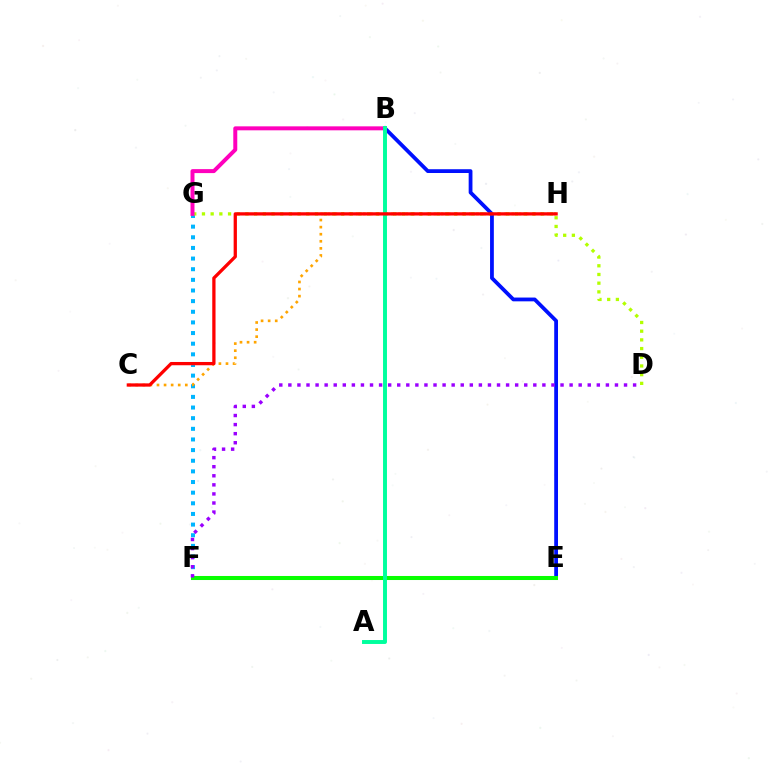{('F', 'G'): [{'color': '#00b5ff', 'line_style': 'dotted', 'thickness': 2.89}], ('D', 'G'): [{'color': '#b3ff00', 'line_style': 'dotted', 'thickness': 2.36}], ('B', 'E'): [{'color': '#0010ff', 'line_style': 'solid', 'thickness': 2.73}], ('B', 'G'): [{'color': '#ff00bd', 'line_style': 'solid', 'thickness': 2.86}], ('C', 'H'): [{'color': '#ffa500', 'line_style': 'dotted', 'thickness': 1.92}, {'color': '#ff0000', 'line_style': 'solid', 'thickness': 2.36}], ('E', 'F'): [{'color': '#08ff00', 'line_style': 'solid', 'thickness': 2.91}], ('A', 'B'): [{'color': '#00ff9d', 'line_style': 'solid', 'thickness': 2.83}], ('D', 'F'): [{'color': '#9b00ff', 'line_style': 'dotted', 'thickness': 2.46}]}